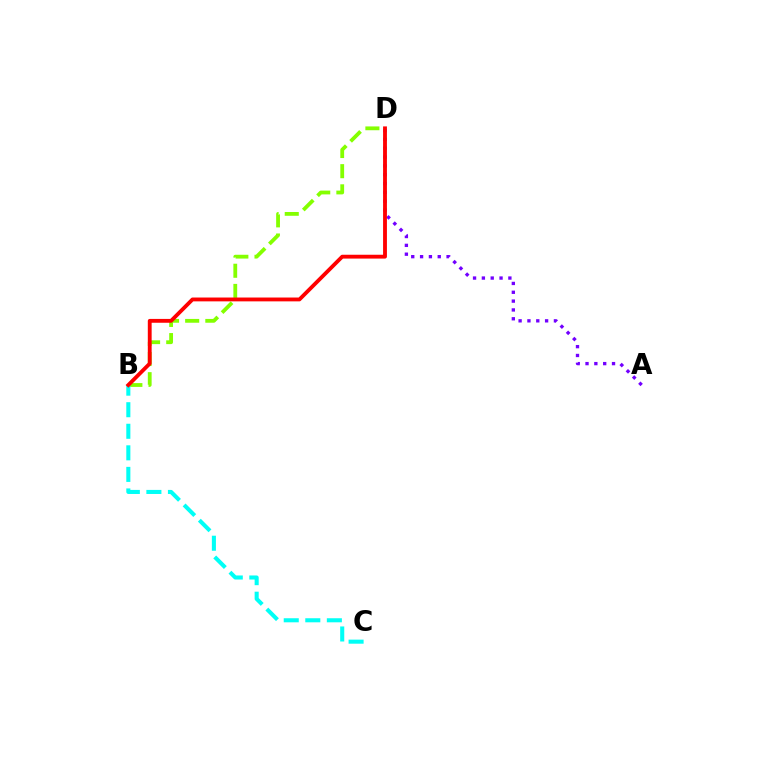{('A', 'D'): [{'color': '#7200ff', 'line_style': 'dotted', 'thickness': 2.4}], ('B', 'D'): [{'color': '#84ff00', 'line_style': 'dashed', 'thickness': 2.74}, {'color': '#ff0000', 'line_style': 'solid', 'thickness': 2.77}], ('B', 'C'): [{'color': '#00fff6', 'line_style': 'dashed', 'thickness': 2.93}]}